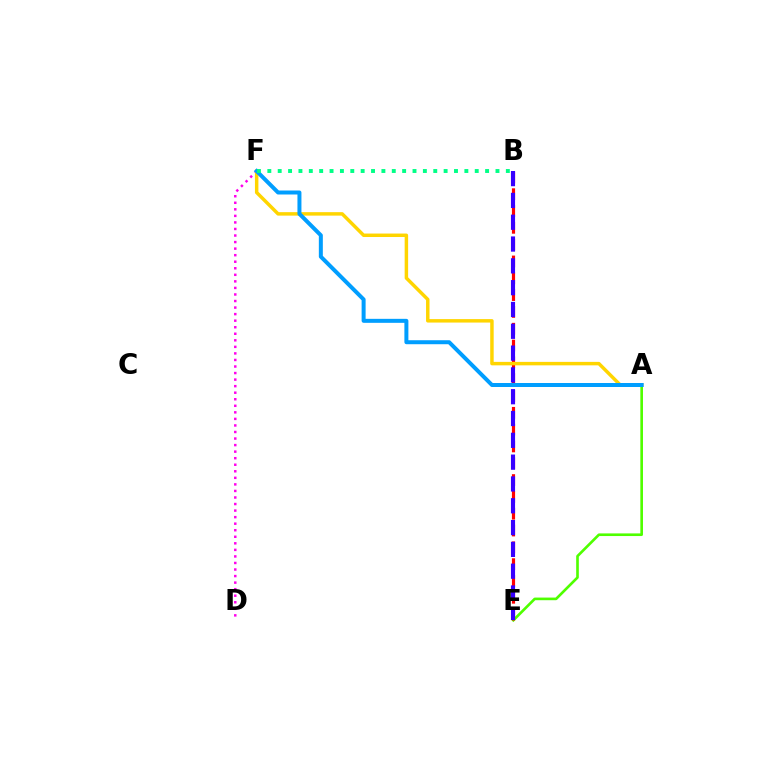{('D', 'F'): [{'color': '#ff00ed', 'line_style': 'dotted', 'thickness': 1.78}], ('A', 'E'): [{'color': '#4fff00', 'line_style': 'solid', 'thickness': 1.9}], ('B', 'E'): [{'color': '#ff0000', 'line_style': 'dashed', 'thickness': 2.28}, {'color': '#3700ff', 'line_style': 'dashed', 'thickness': 2.96}], ('A', 'F'): [{'color': '#ffd500', 'line_style': 'solid', 'thickness': 2.49}, {'color': '#009eff', 'line_style': 'solid', 'thickness': 2.88}], ('B', 'F'): [{'color': '#00ff86', 'line_style': 'dotted', 'thickness': 2.82}]}